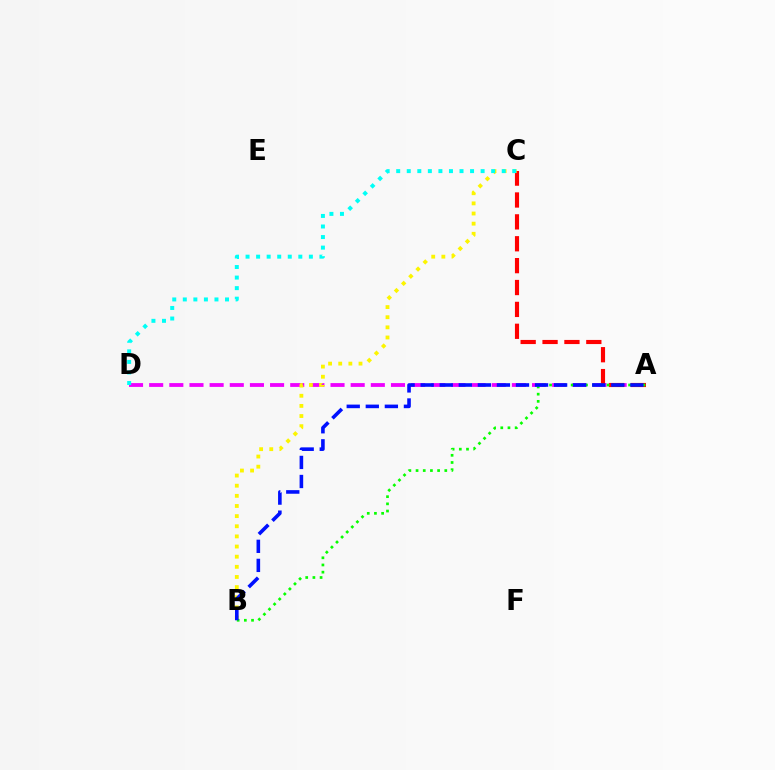{('A', 'D'): [{'color': '#ee00ff', 'line_style': 'dashed', 'thickness': 2.74}], ('A', 'C'): [{'color': '#ff0000', 'line_style': 'dashed', 'thickness': 2.97}], ('B', 'C'): [{'color': '#fcf500', 'line_style': 'dotted', 'thickness': 2.75}], ('A', 'B'): [{'color': '#08ff00', 'line_style': 'dotted', 'thickness': 1.95}, {'color': '#0010ff', 'line_style': 'dashed', 'thickness': 2.59}], ('C', 'D'): [{'color': '#00fff6', 'line_style': 'dotted', 'thickness': 2.87}]}